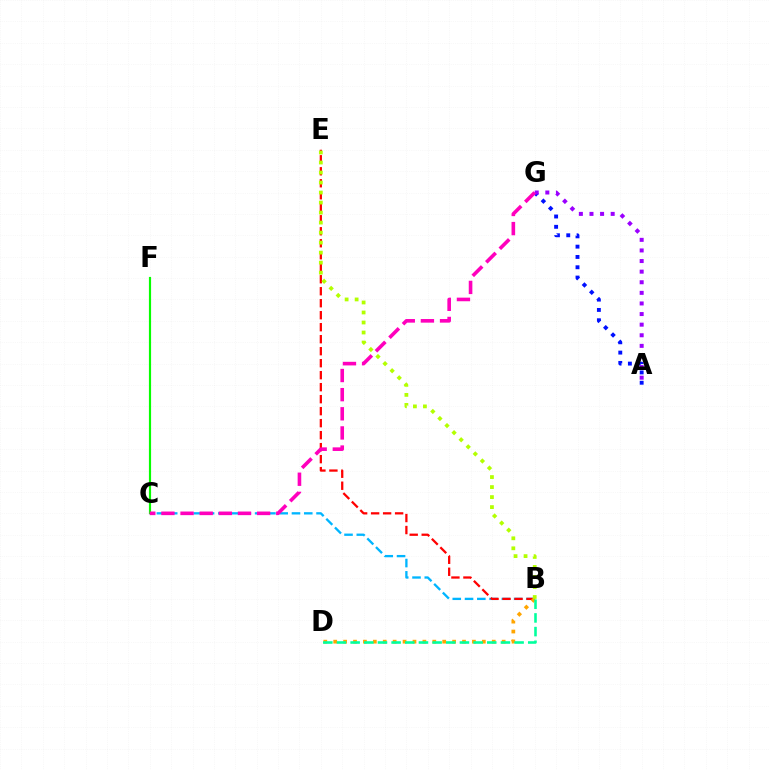{('B', 'C'): [{'color': '#00b5ff', 'line_style': 'dashed', 'thickness': 1.67}], ('B', 'E'): [{'color': '#ff0000', 'line_style': 'dashed', 'thickness': 1.63}, {'color': '#b3ff00', 'line_style': 'dotted', 'thickness': 2.72}], ('A', 'G'): [{'color': '#0010ff', 'line_style': 'dotted', 'thickness': 2.8}, {'color': '#9b00ff', 'line_style': 'dotted', 'thickness': 2.88}], ('B', 'D'): [{'color': '#ffa500', 'line_style': 'dotted', 'thickness': 2.69}, {'color': '#00ff9d', 'line_style': 'dashed', 'thickness': 1.86}], ('C', 'F'): [{'color': '#08ff00', 'line_style': 'solid', 'thickness': 1.57}], ('C', 'G'): [{'color': '#ff00bd', 'line_style': 'dashed', 'thickness': 2.6}]}